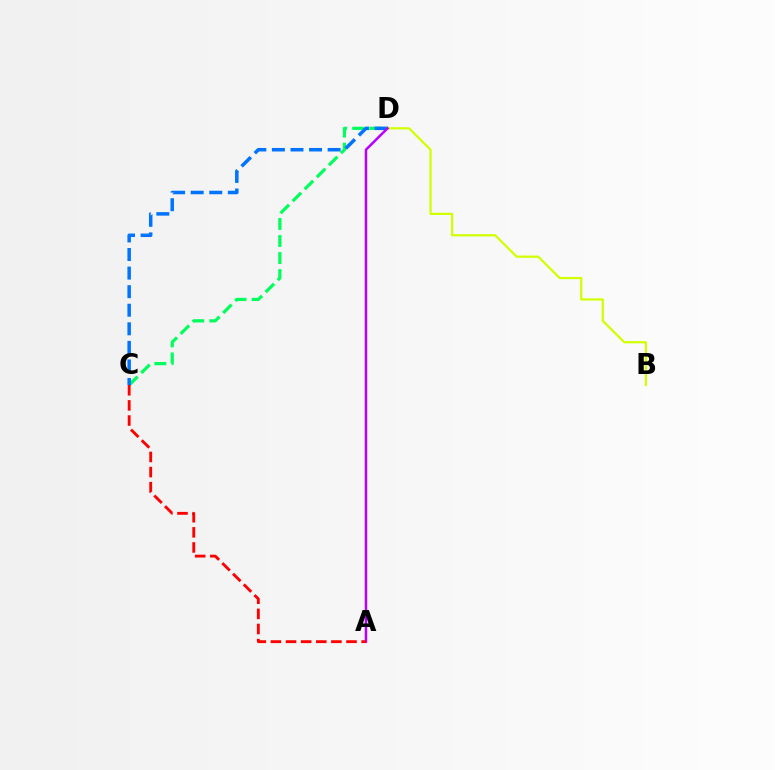{('C', 'D'): [{'color': '#00ff5c', 'line_style': 'dashed', 'thickness': 2.31}, {'color': '#0074ff', 'line_style': 'dashed', 'thickness': 2.52}], ('B', 'D'): [{'color': '#d1ff00', 'line_style': 'solid', 'thickness': 1.61}], ('A', 'D'): [{'color': '#b900ff', 'line_style': 'solid', 'thickness': 1.81}], ('A', 'C'): [{'color': '#ff0000', 'line_style': 'dashed', 'thickness': 2.05}]}